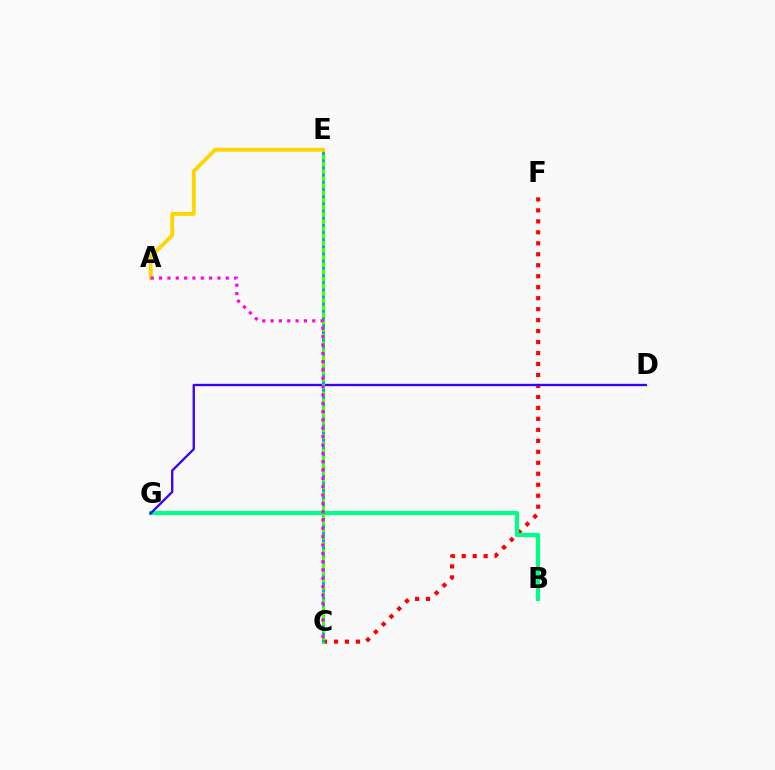{('C', 'F'): [{'color': '#ff0000', 'line_style': 'dotted', 'thickness': 2.98}], ('B', 'G'): [{'color': '#00ff86', 'line_style': 'solid', 'thickness': 2.99}], ('D', 'G'): [{'color': '#3700ff', 'line_style': 'solid', 'thickness': 1.66}], ('C', 'E'): [{'color': '#4fff00', 'line_style': 'solid', 'thickness': 2.29}, {'color': '#009eff', 'line_style': 'dotted', 'thickness': 1.95}], ('A', 'E'): [{'color': '#ffd500', 'line_style': 'solid', 'thickness': 2.77}], ('A', 'C'): [{'color': '#ff00ed', 'line_style': 'dotted', 'thickness': 2.26}]}